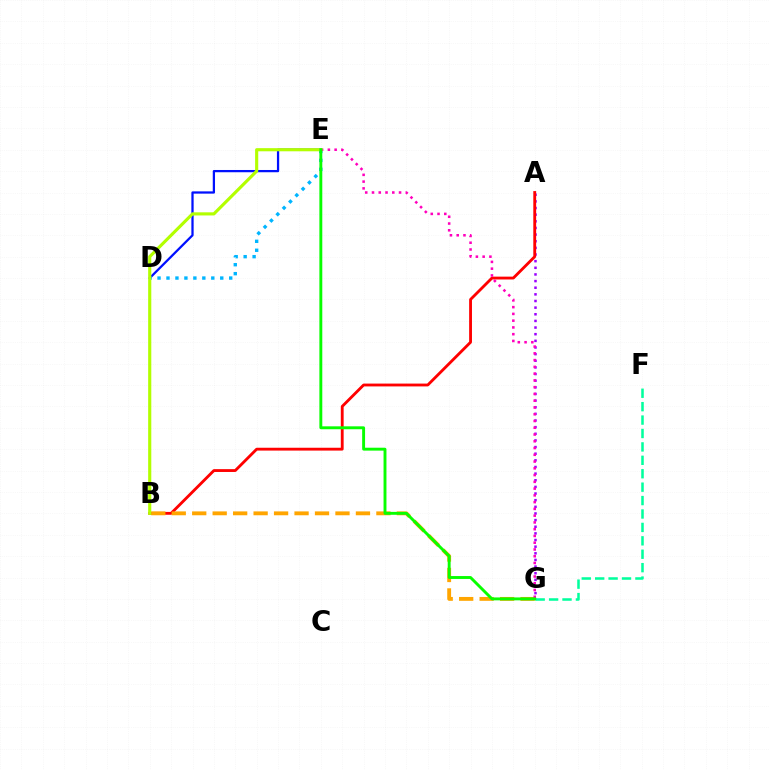{('D', 'E'): [{'color': '#0010ff', 'line_style': 'solid', 'thickness': 1.63}, {'color': '#00b5ff', 'line_style': 'dotted', 'thickness': 2.43}], ('A', 'G'): [{'color': '#9b00ff', 'line_style': 'dotted', 'thickness': 1.8}], ('A', 'B'): [{'color': '#ff0000', 'line_style': 'solid', 'thickness': 2.04}], ('B', 'G'): [{'color': '#ffa500', 'line_style': 'dashed', 'thickness': 2.78}], ('E', 'G'): [{'color': '#ff00bd', 'line_style': 'dotted', 'thickness': 1.84}, {'color': '#08ff00', 'line_style': 'solid', 'thickness': 2.09}], ('B', 'E'): [{'color': '#b3ff00', 'line_style': 'solid', 'thickness': 2.26}], ('F', 'G'): [{'color': '#00ff9d', 'line_style': 'dashed', 'thickness': 1.82}]}